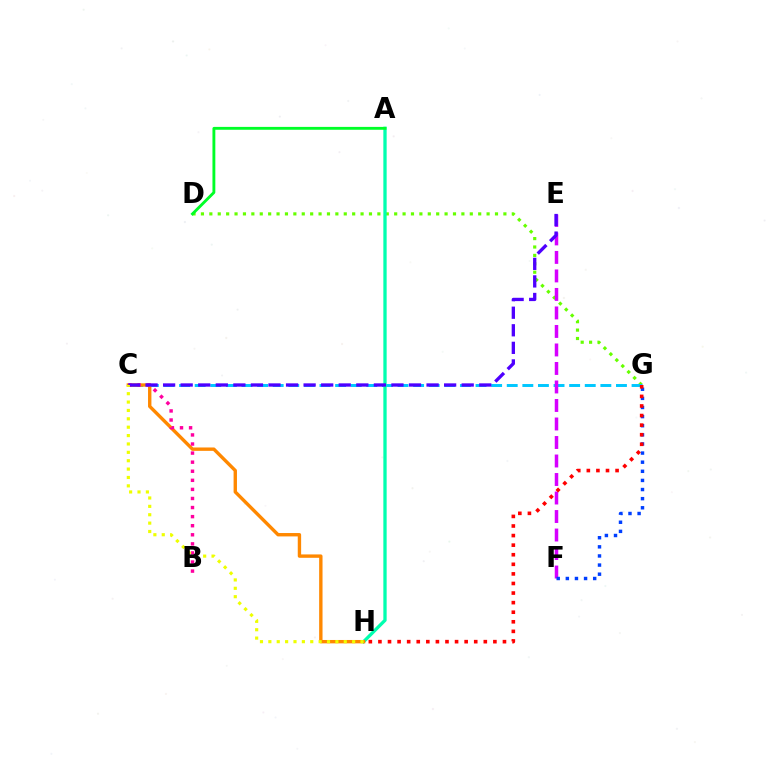{('D', 'G'): [{'color': '#66ff00', 'line_style': 'dotted', 'thickness': 2.28}], ('C', 'G'): [{'color': '#00c7ff', 'line_style': 'dashed', 'thickness': 2.12}], ('E', 'F'): [{'color': '#d600ff', 'line_style': 'dashed', 'thickness': 2.51}], ('F', 'G'): [{'color': '#003fff', 'line_style': 'dotted', 'thickness': 2.48}], ('A', 'H'): [{'color': '#00ffaf', 'line_style': 'solid', 'thickness': 2.38}], ('A', 'D'): [{'color': '#00ff27', 'line_style': 'solid', 'thickness': 2.06}], ('C', 'H'): [{'color': '#ff8800', 'line_style': 'solid', 'thickness': 2.43}, {'color': '#eeff00', 'line_style': 'dotted', 'thickness': 2.28}], ('G', 'H'): [{'color': '#ff0000', 'line_style': 'dotted', 'thickness': 2.6}], ('B', 'C'): [{'color': '#ff00a0', 'line_style': 'dotted', 'thickness': 2.47}], ('C', 'E'): [{'color': '#4f00ff', 'line_style': 'dashed', 'thickness': 2.39}]}